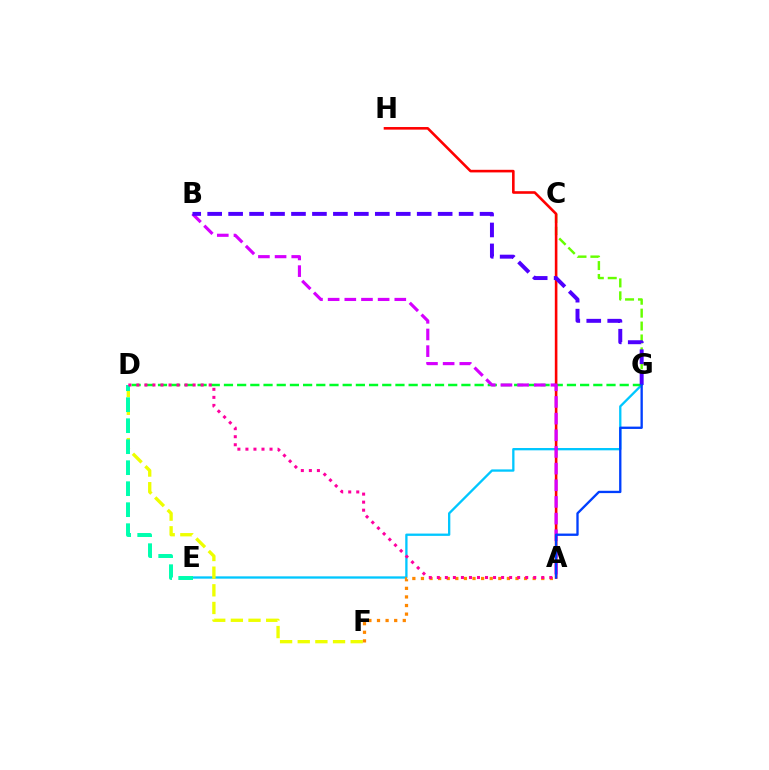{('E', 'G'): [{'color': '#00c7ff', 'line_style': 'solid', 'thickness': 1.67}], ('D', 'F'): [{'color': '#eeff00', 'line_style': 'dashed', 'thickness': 2.4}], ('A', 'F'): [{'color': '#ff8800', 'line_style': 'dotted', 'thickness': 2.34}], ('C', 'G'): [{'color': '#66ff00', 'line_style': 'dashed', 'thickness': 1.75}], ('D', 'G'): [{'color': '#00ff27', 'line_style': 'dashed', 'thickness': 1.79}], ('A', 'H'): [{'color': '#ff0000', 'line_style': 'solid', 'thickness': 1.87}], ('A', 'B'): [{'color': '#d600ff', 'line_style': 'dashed', 'thickness': 2.26}], ('D', 'E'): [{'color': '#00ffaf', 'line_style': 'dashed', 'thickness': 2.85}], ('B', 'G'): [{'color': '#4f00ff', 'line_style': 'dashed', 'thickness': 2.85}], ('A', 'G'): [{'color': '#003fff', 'line_style': 'solid', 'thickness': 1.68}], ('A', 'D'): [{'color': '#ff00a0', 'line_style': 'dotted', 'thickness': 2.18}]}